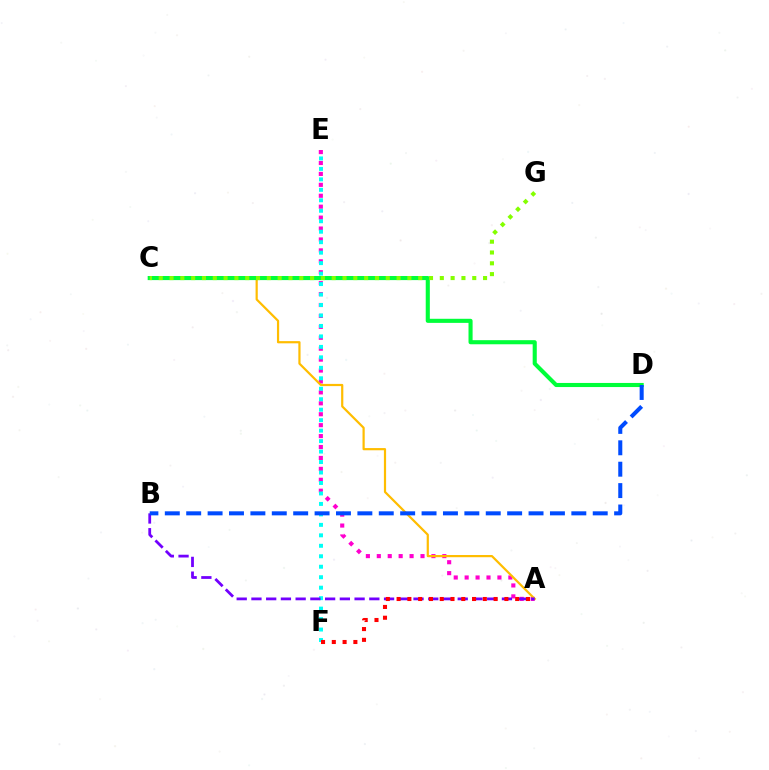{('A', 'E'): [{'color': '#ff00cf', 'line_style': 'dotted', 'thickness': 2.97}], ('A', 'C'): [{'color': '#ffbd00', 'line_style': 'solid', 'thickness': 1.59}], ('E', 'F'): [{'color': '#00fff6', 'line_style': 'dotted', 'thickness': 2.84}], ('A', 'B'): [{'color': '#7200ff', 'line_style': 'dashed', 'thickness': 2.0}], ('A', 'F'): [{'color': '#ff0000', 'line_style': 'dotted', 'thickness': 2.93}], ('C', 'D'): [{'color': '#00ff39', 'line_style': 'solid', 'thickness': 2.95}], ('C', 'G'): [{'color': '#84ff00', 'line_style': 'dotted', 'thickness': 2.94}], ('B', 'D'): [{'color': '#004bff', 'line_style': 'dashed', 'thickness': 2.91}]}